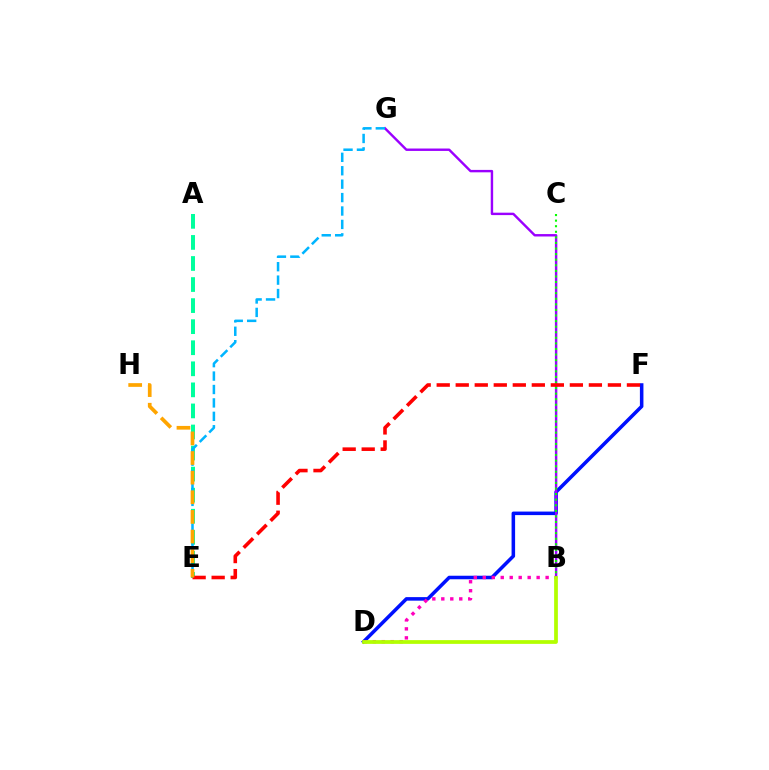{('D', 'F'): [{'color': '#0010ff', 'line_style': 'solid', 'thickness': 2.54}], ('B', 'D'): [{'color': '#ff00bd', 'line_style': 'dotted', 'thickness': 2.44}, {'color': '#b3ff00', 'line_style': 'solid', 'thickness': 2.7}], ('B', 'G'): [{'color': '#9b00ff', 'line_style': 'solid', 'thickness': 1.74}], ('B', 'C'): [{'color': '#08ff00', 'line_style': 'dotted', 'thickness': 1.52}], ('A', 'E'): [{'color': '#00ff9d', 'line_style': 'dashed', 'thickness': 2.86}], ('E', 'F'): [{'color': '#ff0000', 'line_style': 'dashed', 'thickness': 2.58}], ('E', 'G'): [{'color': '#00b5ff', 'line_style': 'dashed', 'thickness': 1.82}], ('E', 'H'): [{'color': '#ffa500', 'line_style': 'dashed', 'thickness': 2.67}]}